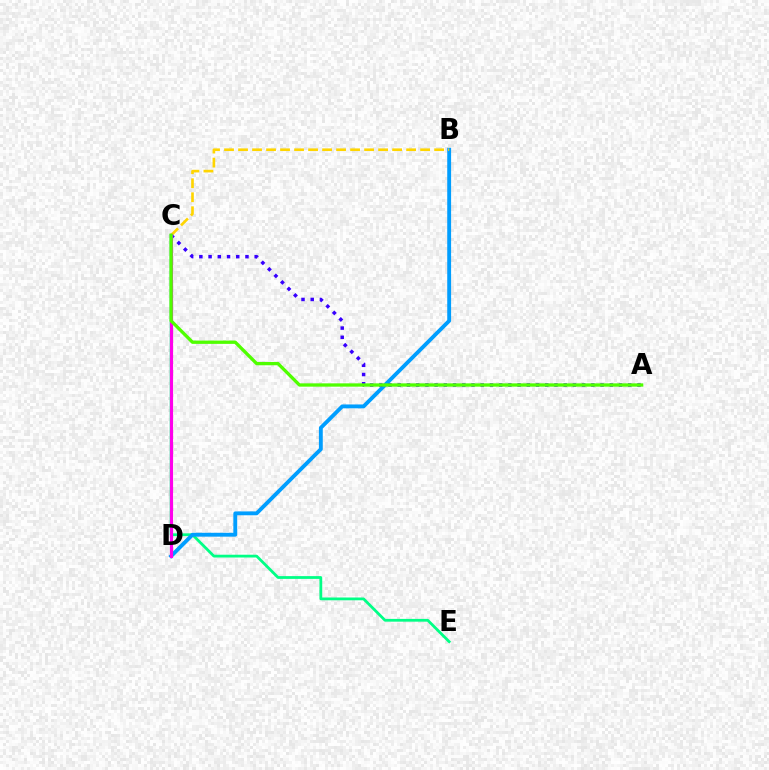{('C', 'E'): [{'color': '#00ff86', 'line_style': 'solid', 'thickness': 2.0}], ('B', 'D'): [{'color': '#009eff', 'line_style': 'solid', 'thickness': 2.78}], ('C', 'D'): [{'color': '#ff0000', 'line_style': 'dotted', 'thickness': 2.0}, {'color': '#ff00ed', 'line_style': 'solid', 'thickness': 2.27}], ('B', 'C'): [{'color': '#ffd500', 'line_style': 'dashed', 'thickness': 1.9}], ('A', 'C'): [{'color': '#3700ff', 'line_style': 'dotted', 'thickness': 2.5}, {'color': '#4fff00', 'line_style': 'solid', 'thickness': 2.38}]}